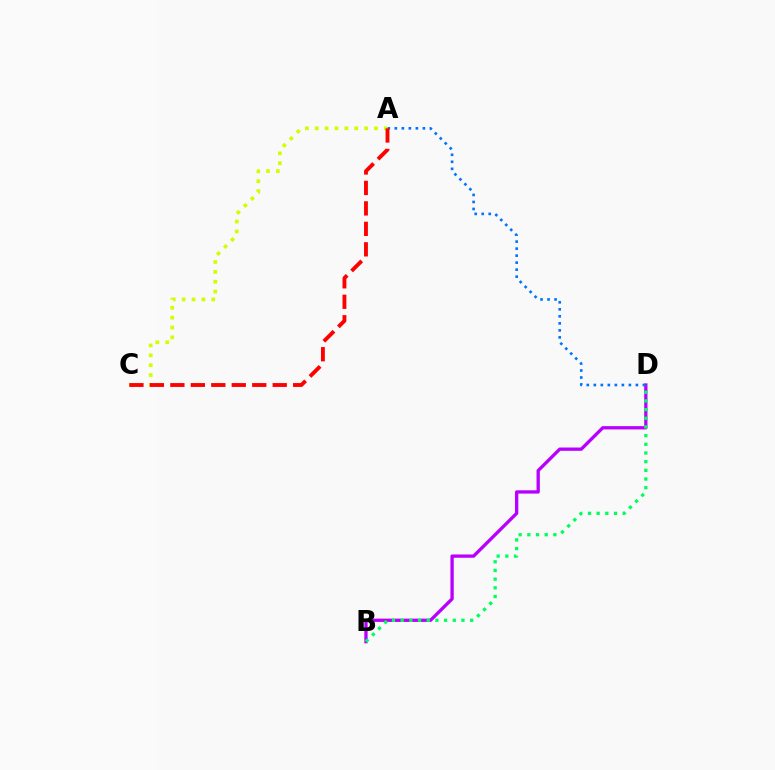{('B', 'D'): [{'color': '#b900ff', 'line_style': 'solid', 'thickness': 2.38}, {'color': '#00ff5c', 'line_style': 'dotted', 'thickness': 2.36}], ('A', 'D'): [{'color': '#0074ff', 'line_style': 'dotted', 'thickness': 1.91}], ('A', 'C'): [{'color': '#d1ff00', 'line_style': 'dotted', 'thickness': 2.68}, {'color': '#ff0000', 'line_style': 'dashed', 'thickness': 2.78}]}